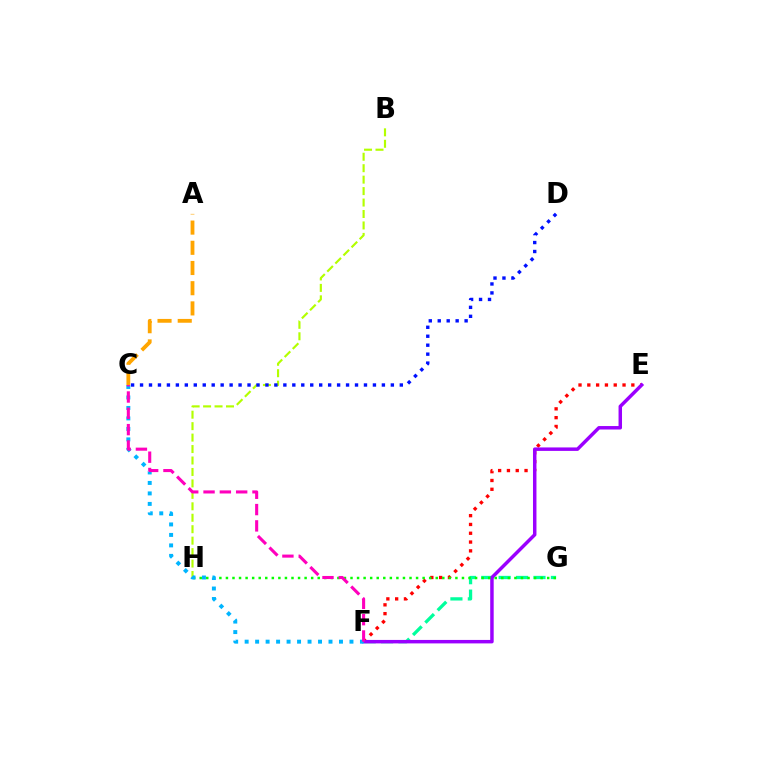{('F', 'G'): [{'color': '#00ff9d', 'line_style': 'dashed', 'thickness': 2.36}], ('E', 'F'): [{'color': '#ff0000', 'line_style': 'dotted', 'thickness': 2.39}, {'color': '#9b00ff', 'line_style': 'solid', 'thickness': 2.5}], ('B', 'H'): [{'color': '#b3ff00', 'line_style': 'dashed', 'thickness': 1.56}], ('G', 'H'): [{'color': '#08ff00', 'line_style': 'dotted', 'thickness': 1.78}], ('C', 'F'): [{'color': '#00b5ff', 'line_style': 'dotted', 'thickness': 2.85}, {'color': '#ff00bd', 'line_style': 'dashed', 'thickness': 2.22}], ('A', 'C'): [{'color': '#ffa500', 'line_style': 'dashed', 'thickness': 2.74}], ('C', 'D'): [{'color': '#0010ff', 'line_style': 'dotted', 'thickness': 2.43}]}